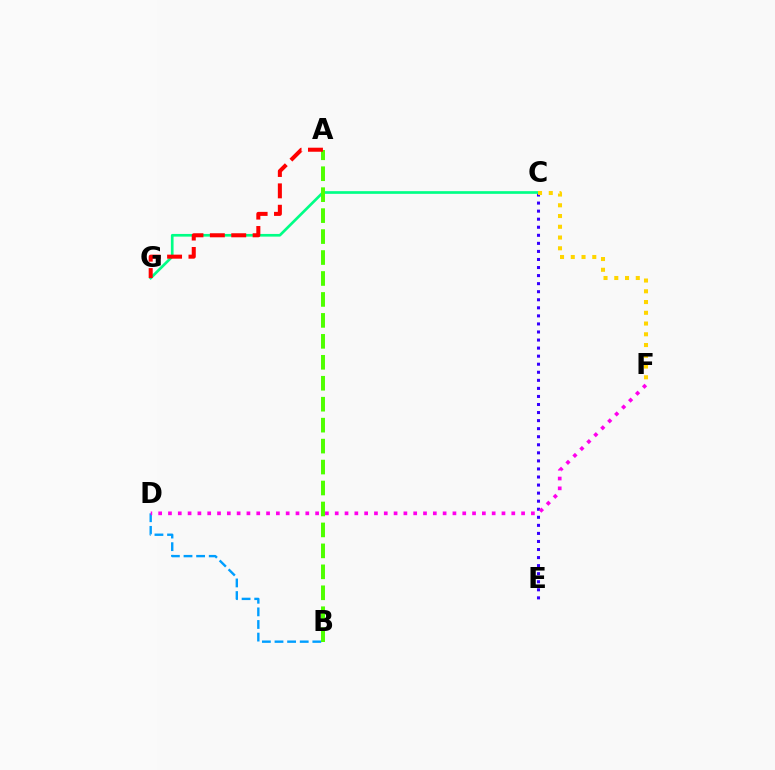{('B', 'D'): [{'color': '#009eff', 'line_style': 'dashed', 'thickness': 1.71}], ('C', 'E'): [{'color': '#3700ff', 'line_style': 'dotted', 'thickness': 2.19}], ('C', 'G'): [{'color': '#00ff86', 'line_style': 'solid', 'thickness': 1.93}], ('A', 'B'): [{'color': '#4fff00', 'line_style': 'dashed', 'thickness': 2.85}], ('D', 'F'): [{'color': '#ff00ed', 'line_style': 'dotted', 'thickness': 2.67}], ('C', 'F'): [{'color': '#ffd500', 'line_style': 'dotted', 'thickness': 2.92}], ('A', 'G'): [{'color': '#ff0000', 'line_style': 'dashed', 'thickness': 2.91}]}